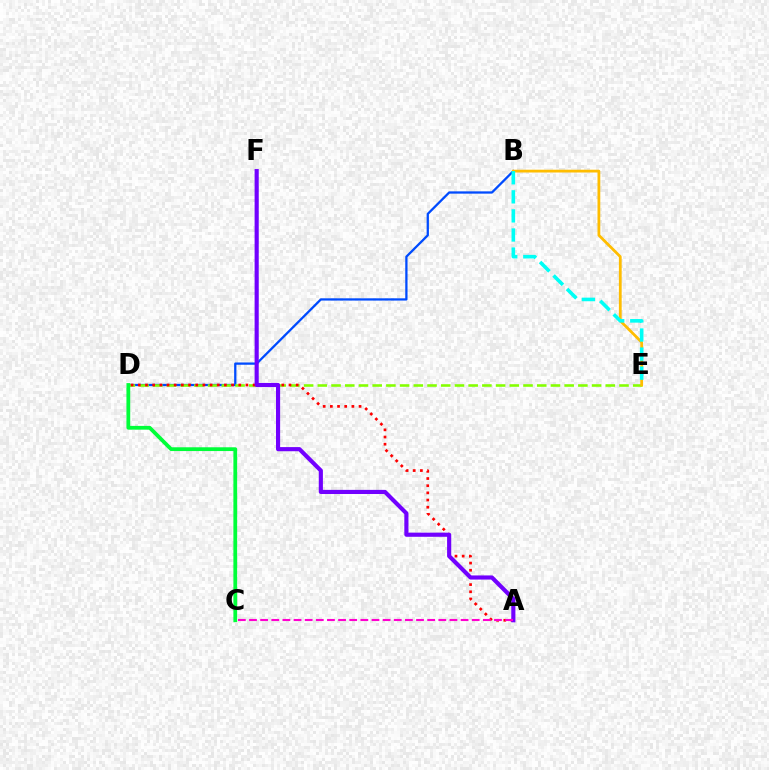{('B', 'D'): [{'color': '#004bff', 'line_style': 'solid', 'thickness': 1.64}], ('D', 'E'): [{'color': '#84ff00', 'line_style': 'dashed', 'thickness': 1.86}], ('A', 'D'): [{'color': '#ff0000', 'line_style': 'dotted', 'thickness': 1.95}], ('B', 'E'): [{'color': '#ffbd00', 'line_style': 'solid', 'thickness': 2.0}, {'color': '#00fff6', 'line_style': 'dashed', 'thickness': 2.59}], ('A', 'F'): [{'color': '#7200ff', 'line_style': 'solid', 'thickness': 2.98}], ('C', 'D'): [{'color': '#00ff39', 'line_style': 'solid', 'thickness': 2.72}], ('A', 'C'): [{'color': '#ff00cf', 'line_style': 'dashed', 'thickness': 1.51}]}